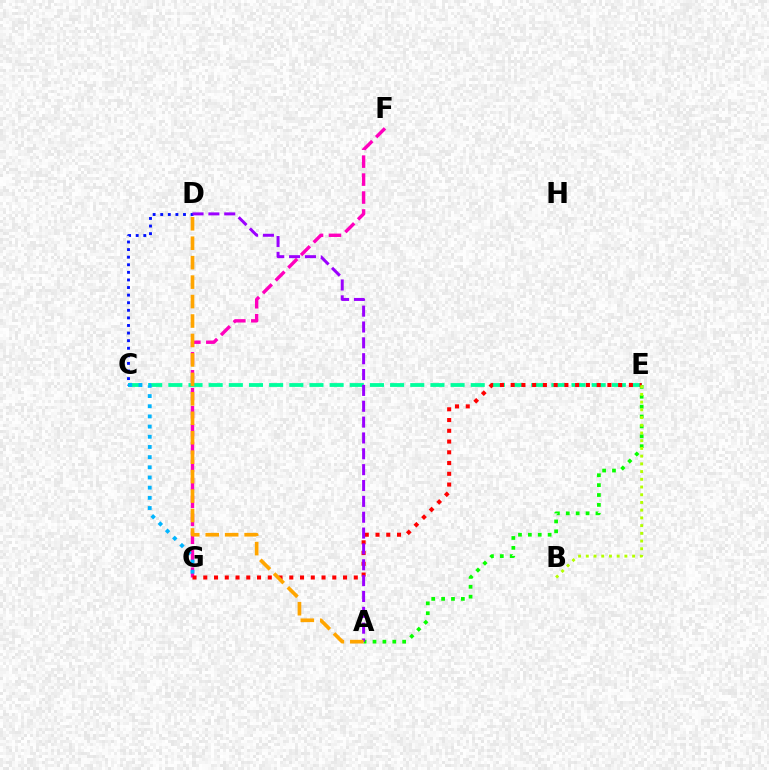{('F', 'G'): [{'color': '#ff00bd', 'line_style': 'dashed', 'thickness': 2.44}], ('A', 'E'): [{'color': '#08ff00', 'line_style': 'dotted', 'thickness': 2.69}], ('C', 'E'): [{'color': '#00ff9d', 'line_style': 'dashed', 'thickness': 2.74}], ('E', 'G'): [{'color': '#ff0000', 'line_style': 'dotted', 'thickness': 2.92}], ('B', 'E'): [{'color': '#b3ff00', 'line_style': 'dotted', 'thickness': 2.1}], ('C', 'D'): [{'color': '#0010ff', 'line_style': 'dotted', 'thickness': 2.06}], ('C', 'G'): [{'color': '#00b5ff', 'line_style': 'dotted', 'thickness': 2.77}], ('A', 'D'): [{'color': '#9b00ff', 'line_style': 'dashed', 'thickness': 2.15}, {'color': '#ffa500', 'line_style': 'dashed', 'thickness': 2.64}]}